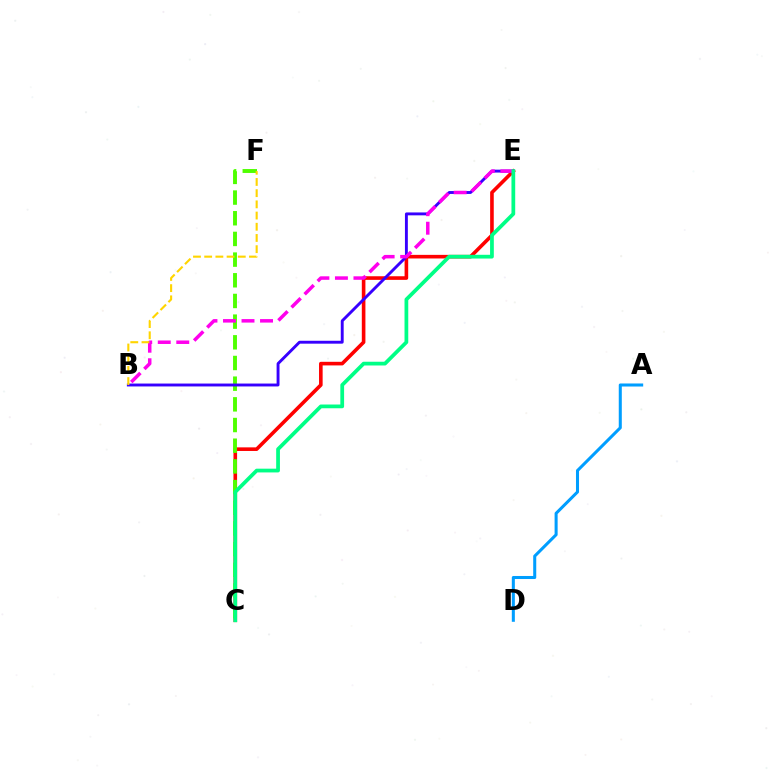{('C', 'E'): [{'color': '#ff0000', 'line_style': 'solid', 'thickness': 2.6}, {'color': '#00ff86', 'line_style': 'solid', 'thickness': 2.7}], ('C', 'F'): [{'color': '#4fff00', 'line_style': 'dashed', 'thickness': 2.81}], ('B', 'E'): [{'color': '#3700ff', 'line_style': 'solid', 'thickness': 2.09}, {'color': '#ff00ed', 'line_style': 'dashed', 'thickness': 2.52}], ('B', 'F'): [{'color': '#ffd500', 'line_style': 'dashed', 'thickness': 1.52}], ('A', 'D'): [{'color': '#009eff', 'line_style': 'solid', 'thickness': 2.19}]}